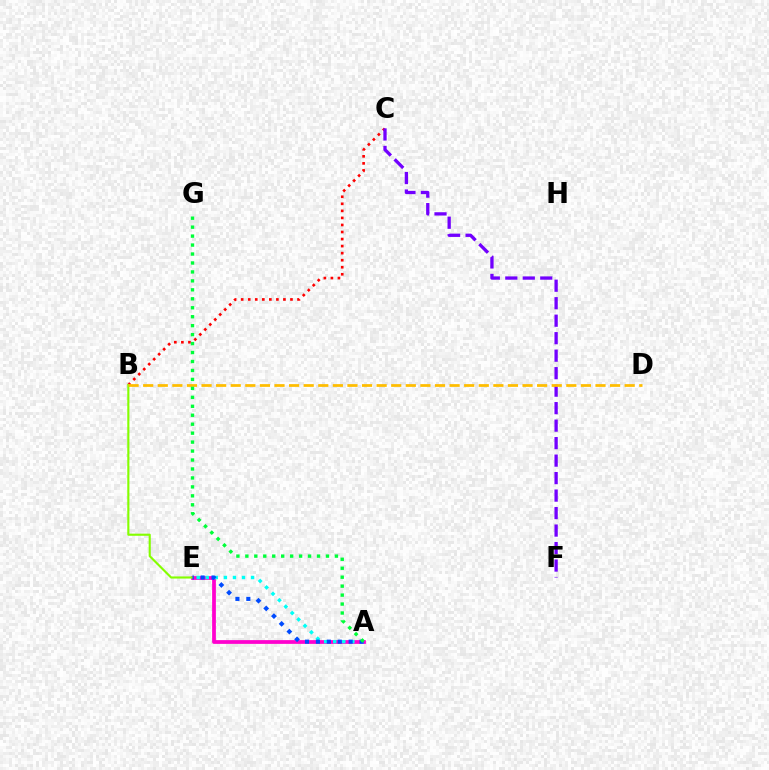{('A', 'E'): [{'color': '#ff00cf', 'line_style': 'solid', 'thickness': 2.7}, {'color': '#00fff6', 'line_style': 'dotted', 'thickness': 2.46}, {'color': '#004bff', 'line_style': 'dotted', 'thickness': 2.96}], ('B', 'C'): [{'color': '#ff0000', 'line_style': 'dotted', 'thickness': 1.91}], ('C', 'F'): [{'color': '#7200ff', 'line_style': 'dashed', 'thickness': 2.38}], ('B', 'E'): [{'color': '#84ff00', 'line_style': 'solid', 'thickness': 1.53}], ('B', 'D'): [{'color': '#ffbd00', 'line_style': 'dashed', 'thickness': 1.98}], ('A', 'G'): [{'color': '#00ff39', 'line_style': 'dotted', 'thickness': 2.43}]}